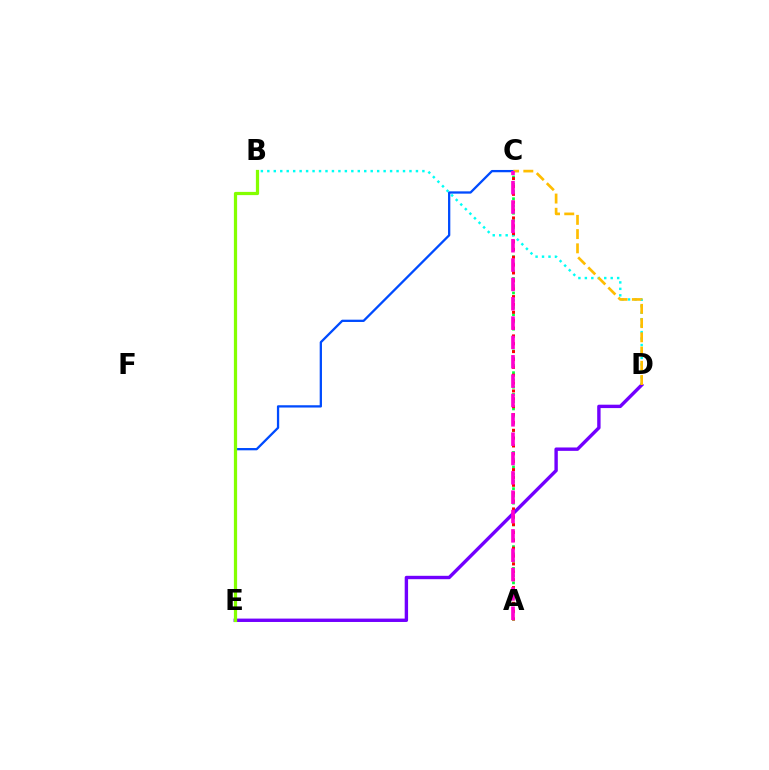{('C', 'E'): [{'color': '#004bff', 'line_style': 'solid', 'thickness': 1.65}], ('A', 'C'): [{'color': '#00ff39', 'line_style': 'dotted', 'thickness': 1.97}, {'color': '#ff0000', 'line_style': 'dotted', 'thickness': 2.14}, {'color': '#ff00cf', 'line_style': 'dashed', 'thickness': 2.63}], ('B', 'D'): [{'color': '#00fff6', 'line_style': 'dotted', 'thickness': 1.76}], ('D', 'E'): [{'color': '#7200ff', 'line_style': 'solid', 'thickness': 2.44}], ('C', 'D'): [{'color': '#ffbd00', 'line_style': 'dashed', 'thickness': 1.93}], ('B', 'E'): [{'color': '#84ff00', 'line_style': 'solid', 'thickness': 2.32}]}